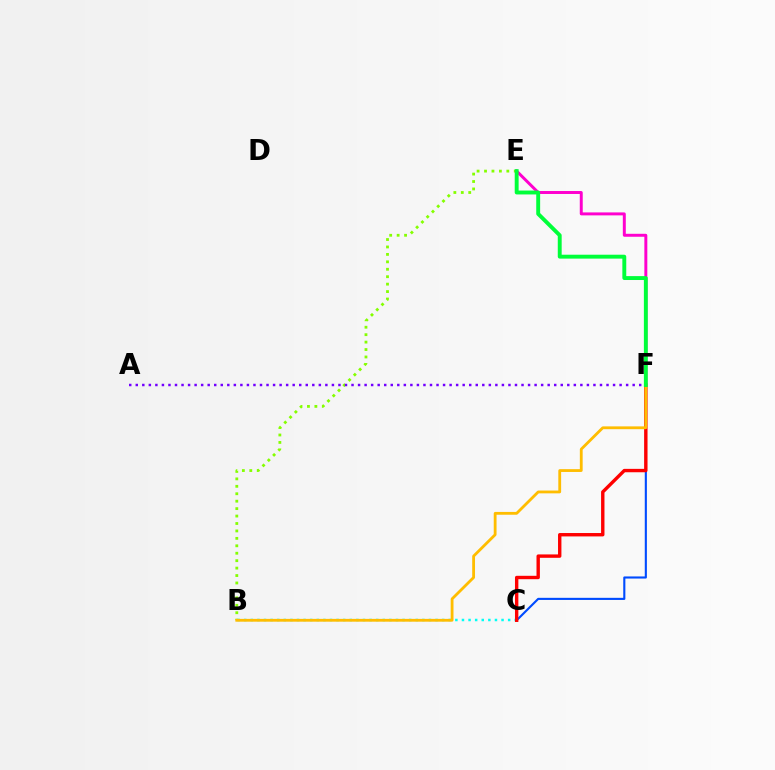{('C', 'F'): [{'color': '#004bff', 'line_style': 'solid', 'thickness': 1.52}, {'color': '#ff0000', 'line_style': 'solid', 'thickness': 2.44}], ('B', 'E'): [{'color': '#84ff00', 'line_style': 'dotted', 'thickness': 2.02}], ('B', 'C'): [{'color': '#00fff6', 'line_style': 'dotted', 'thickness': 1.79}], ('A', 'F'): [{'color': '#7200ff', 'line_style': 'dotted', 'thickness': 1.78}], ('E', 'F'): [{'color': '#ff00cf', 'line_style': 'solid', 'thickness': 2.13}, {'color': '#00ff39', 'line_style': 'solid', 'thickness': 2.81}], ('B', 'F'): [{'color': '#ffbd00', 'line_style': 'solid', 'thickness': 2.02}]}